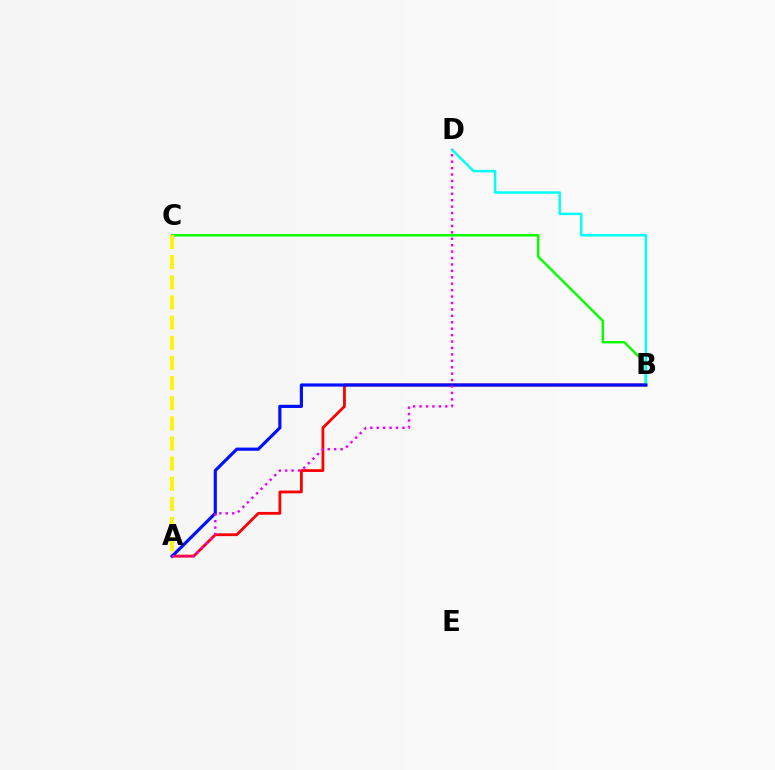{('B', 'C'): [{'color': '#08ff00', 'line_style': 'solid', 'thickness': 1.76}], ('A', 'B'): [{'color': '#ff0000', 'line_style': 'solid', 'thickness': 2.01}, {'color': '#0010ff', 'line_style': 'solid', 'thickness': 2.28}], ('B', 'D'): [{'color': '#00fff6', 'line_style': 'solid', 'thickness': 1.76}], ('A', 'D'): [{'color': '#ee00ff', 'line_style': 'dotted', 'thickness': 1.75}], ('A', 'C'): [{'color': '#fcf500', 'line_style': 'dashed', 'thickness': 2.74}]}